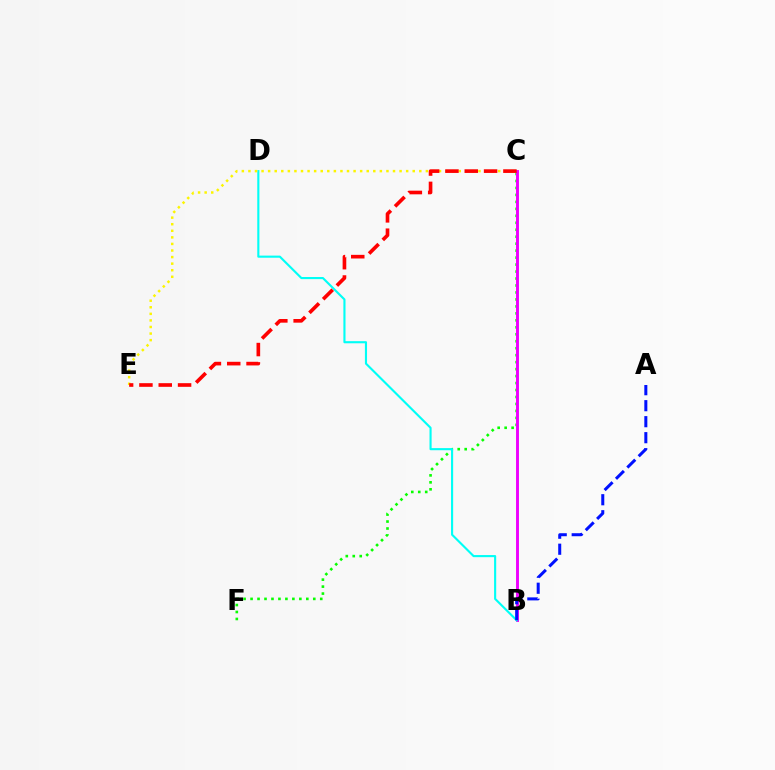{('C', 'F'): [{'color': '#08ff00', 'line_style': 'dotted', 'thickness': 1.89}], ('B', 'C'): [{'color': '#ee00ff', 'line_style': 'solid', 'thickness': 2.1}], ('B', 'D'): [{'color': '#00fff6', 'line_style': 'solid', 'thickness': 1.53}], ('A', 'B'): [{'color': '#0010ff', 'line_style': 'dashed', 'thickness': 2.17}], ('C', 'E'): [{'color': '#fcf500', 'line_style': 'dotted', 'thickness': 1.79}, {'color': '#ff0000', 'line_style': 'dashed', 'thickness': 2.63}]}